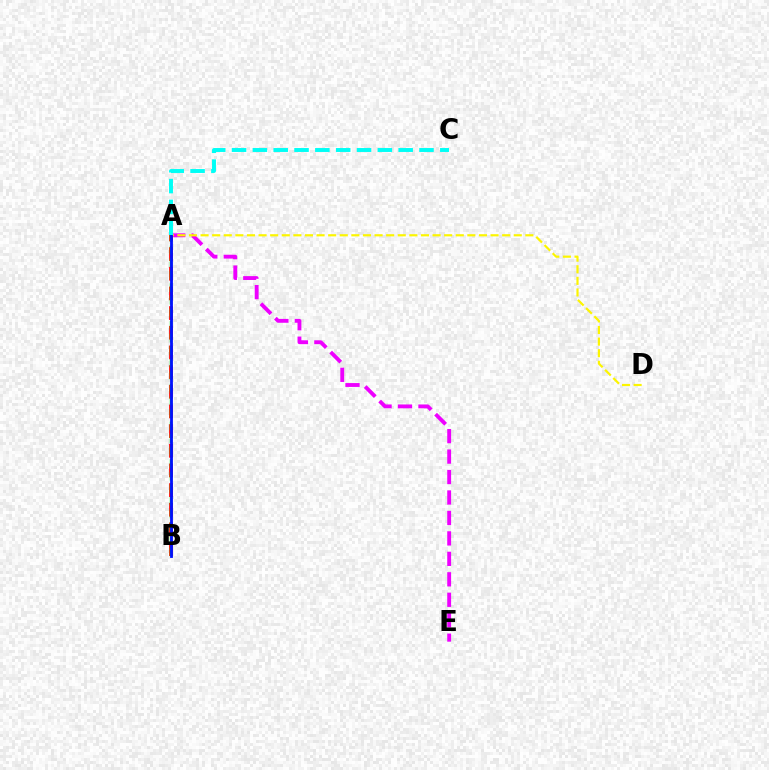{('A', 'B'): [{'color': '#ff0000', 'line_style': 'dashed', 'thickness': 2.67}, {'color': '#08ff00', 'line_style': 'dashed', 'thickness': 1.71}, {'color': '#0010ff', 'line_style': 'solid', 'thickness': 2.03}], ('A', 'E'): [{'color': '#ee00ff', 'line_style': 'dashed', 'thickness': 2.78}], ('A', 'D'): [{'color': '#fcf500', 'line_style': 'dashed', 'thickness': 1.58}], ('A', 'C'): [{'color': '#00fff6', 'line_style': 'dashed', 'thickness': 2.83}]}